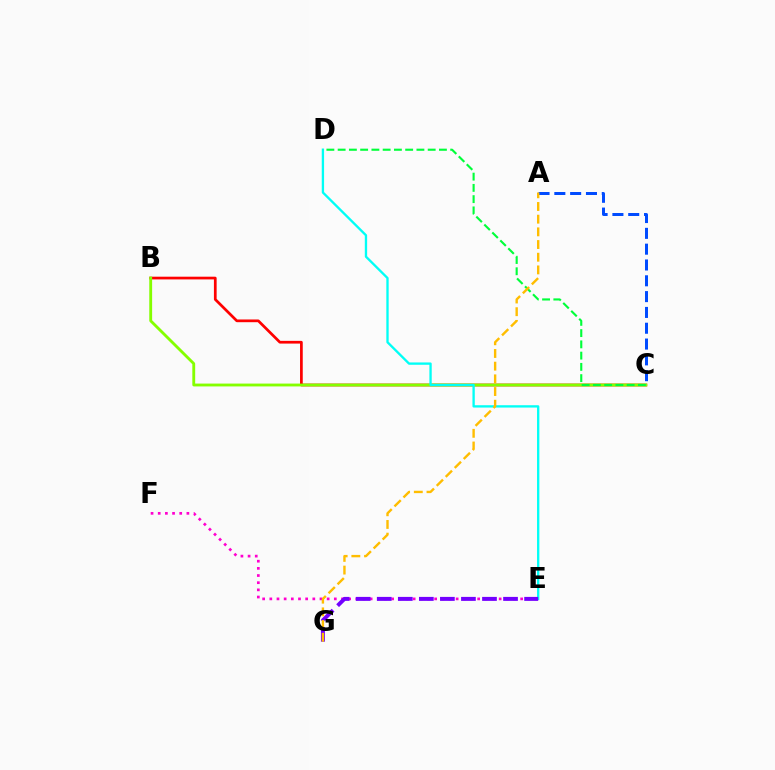{('B', 'C'): [{'color': '#ff0000', 'line_style': 'solid', 'thickness': 1.96}, {'color': '#84ff00', 'line_style': 'solid', 'thickness': 2.05}], ('D', 'E'): [{'color': '#00fff6', 'line_style': 'solid', 'thickness': 1.68}], ('C', 'D'): [{'color': '#00ff39', 'line_style': 'dashed', 'thickness': 1.53}], ('E', 'F'): [{'color': '#ff00cf', 'line_style': 'dotted', 'thickness': 1.95}], ('A', 'C'): [{'color': '#004bff', 'line_style': 'dashed', 'thickness': 2.15}], ('E', 'G'): [{'color': '#7200ff', 'line_style': 'dashed', 'thickness': 2.86}], ('A', 'G'): [{'color': '#ffbd00', 'line_style': 'dashed', 'thickness': 1.72}]}